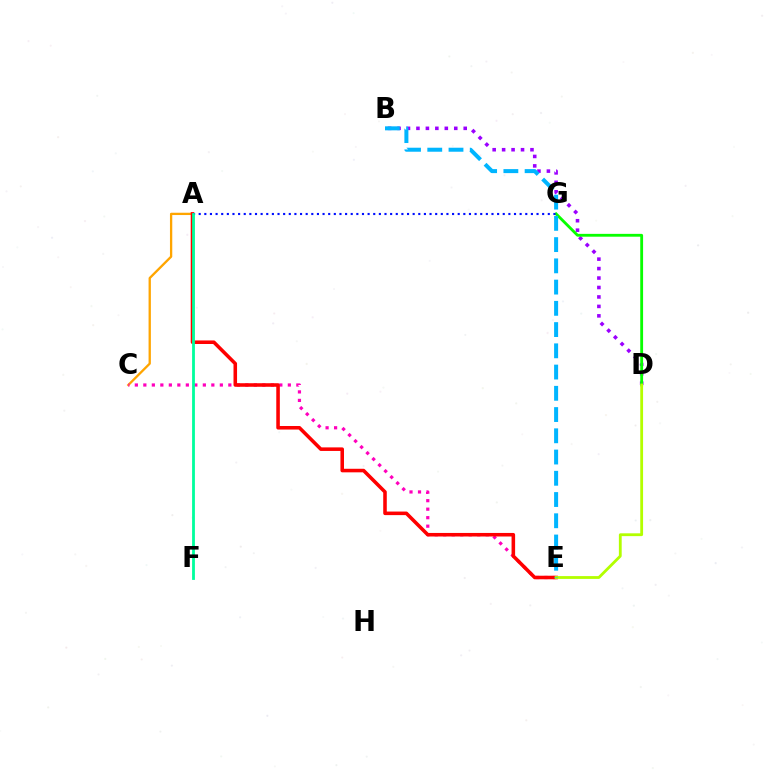{('B', 'D'): [{'color': '#9b00ff', 'line_style': 'dotted', 'thickness': 2.57}], ('A', 'C'): [{'color': '#ffa500', 'line_style': 'solid', 'thickness': 1.66}], ('D', 'G'): [{'color': '#08ff00', 'line_style': 'solid', 'thickness': 2.04}], ('C', 'E'): [{'color': '#ff00bd', 'line_style': 'dotted', 'thickness': 2.31}], ('A', 'E'): [{'color': '#ff0000', 'line_style': 'solid', 'thickness': 2.56}], ('A', 'G'): [{'color': '#0010ff', 'line_style': 'dotted', 'thickness': 1.53}], ('D', 'E'): [{'color': '#b3ff00', 'line_style': 'solid', 'thickness': 2.02}], ('A', 'F'): [{'color': '#00ff9d', 'line_style': 'solid', 'thickness': 2.02}], ('B', 'E'): [{'color': '#00b5ff', 'line_style': 'dashed', 'thickness': 2.89}]}